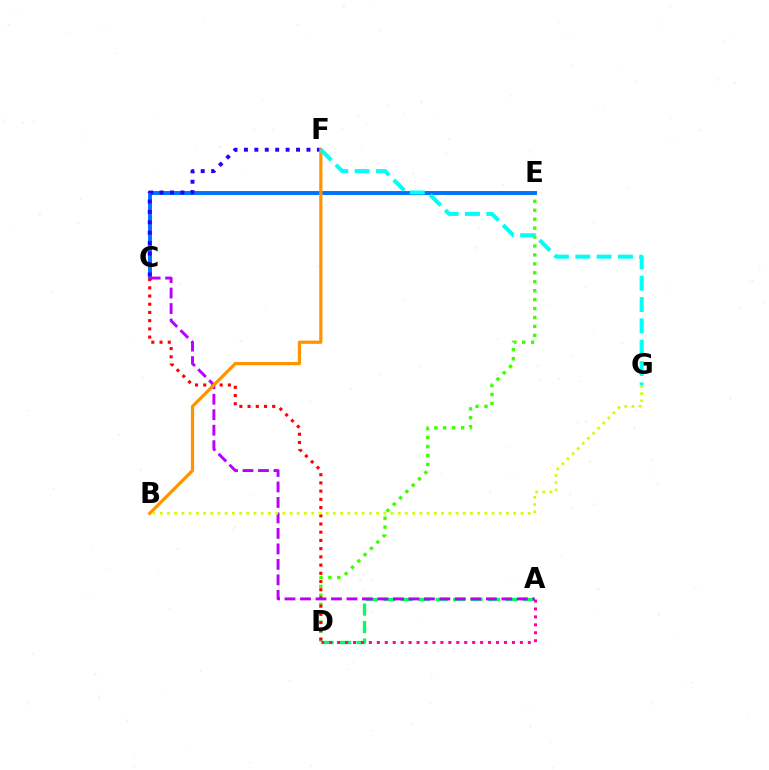{('D', 'E'): [{'color': '#3dff00', 'line_style': 'dotted', 'thickness': 2.43}], ('C', 'E'): [{'color': '#0074ff', 'line_style': 'solid', 'thickness': 2.84}], ('C', 'F'): [{'color': '#2500ff', 'line_style': 'dotted', 'thickness': 2.83}], ('A', 'D'): [{'color': '#00ff5c', 'line_style': 'dashed', 'thickness': 2.37}, {'color': '#ff00ac', 'line_style': 'dotted', 'thickness': 2.16}], ('C', 'D'): [{'color': '#ff0000', 'line_style': 'dotted', 'thickness': 2.23}], ('A', 'C'): [{'color': '#b900ff', 'line_style': 'dashed', 'thickness': 2.1}], ('B', 'F'): [{'color': '#ff9400', 'line_style': 'solid', 'thickness': 2.32}], ('F', 'G'): [{'color': '#00fff6', 'line_style': 'dashed', 'thickness': 2.9}], ('B', 'G'): [{'color': '#d1ff00', 'line_style': 'dotted', 'thickness': 1.96}]}